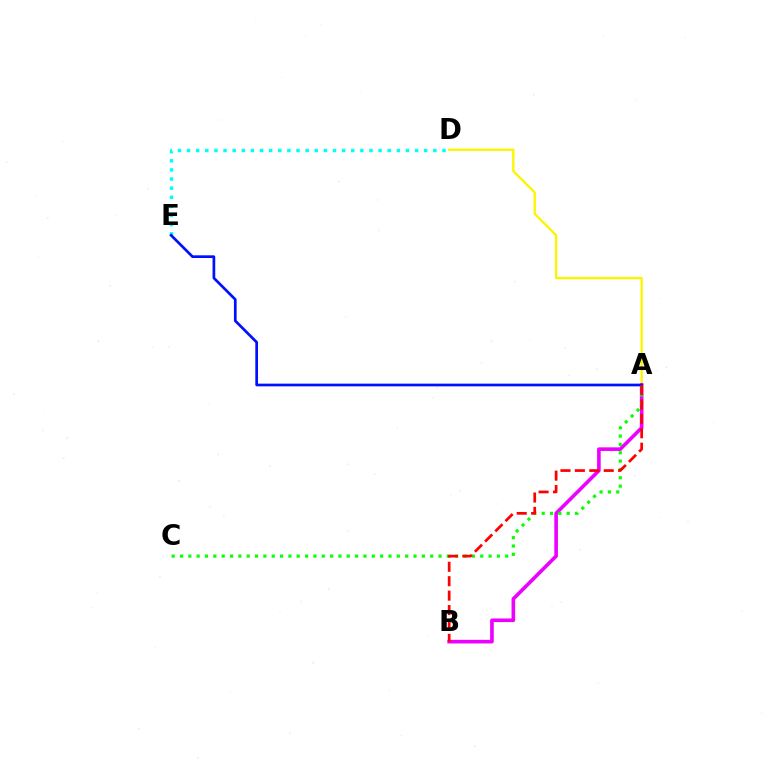{('A', 'D'): [{'color': '#fcf500', 'line_style': 'solid', 'thickness': 1.67}], ('A', 'B'): [{'color': '#ee00ff', 'line_style': 'solid', 'thickness': 2.6}, {'color': '#ff0000', 'line_style': 'dashed', 'thickness': 1.96}], ('A', 'C'): [{'color': '#08ff00', 'line_style': 'dotted', 'thickness': 2.27}], ('D', 'E'): [{'color': '#00fff6', 'line_style': 'dotted', 'thickness': 2.48}], ('A', 'E'): [{'color': '#0010ff', 'line_style': 'solid', 'thickness': 1.95}]}